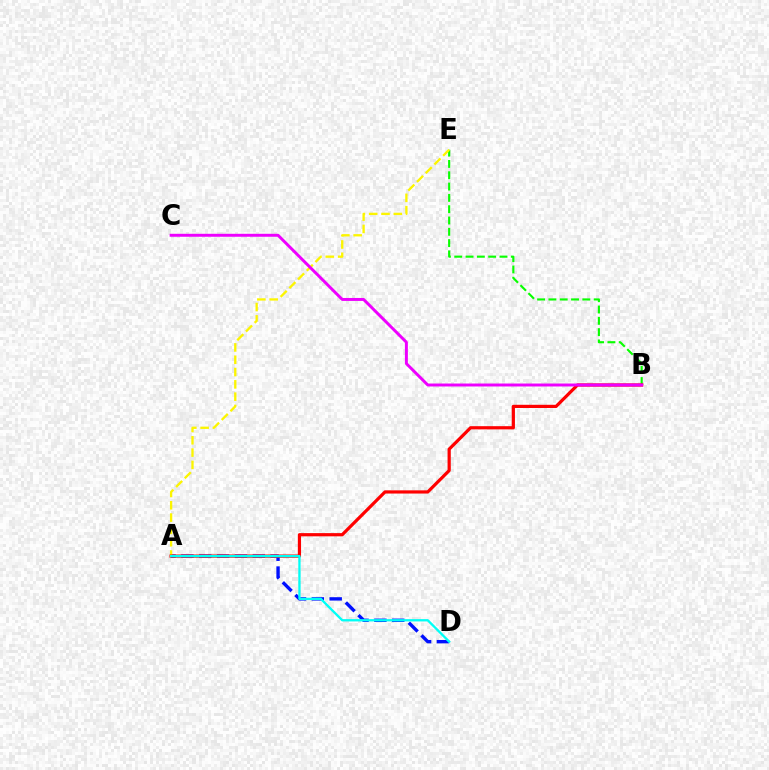{('A', 'D'): [{'color': '#0010ff', 'line_style': 'dashed', 'thickness': 2.43}, {'color': '#00fff6', 'line_style': 'solid', 'thickness': 1.67}], ('B', 'E'): [{'color': '#08ff00', 'line_style': 'dashed', 'thickness': 1.54}], ('A', 'E'): [{'color': '#fcf500', 'line_style': 'dashed', 'thickness': 1.67}], ('A', 'B'): [{'color': '#ff0000', 'line_style': 'solid', 'thickness': 2.31}], ('B', 'C'): [{'color': '#ee00ff', 'line_style': 'solid', 'thickness': 2.13}]}